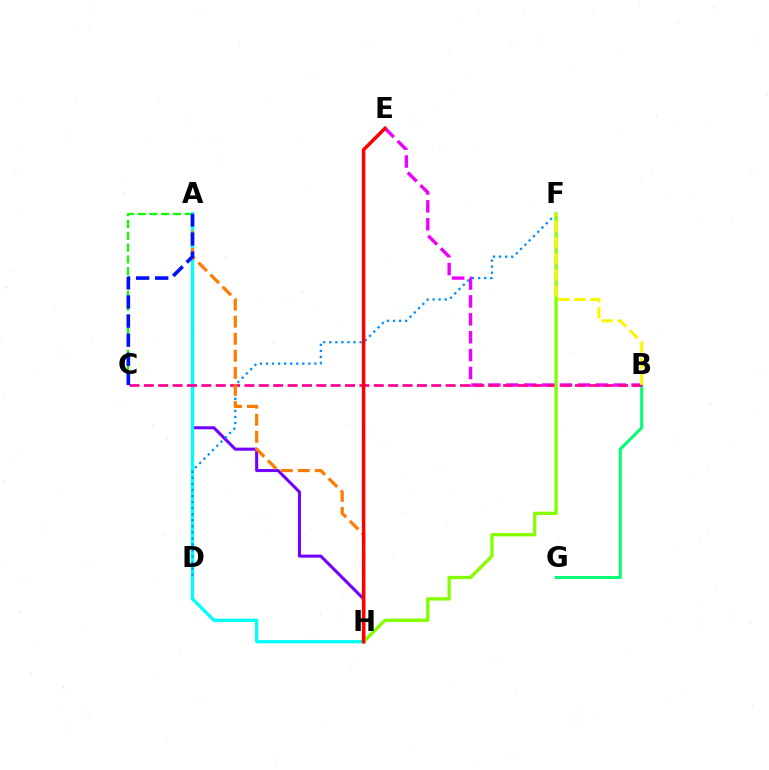{('A', 'C'): [{'color': '#08ff00', 'line_style': 'dashed', 'thickness': 1.6}, {'color': '#0010ff', 'line_style': 'dashed', 'thickness': 2.59}], ('B', 'G'): [{'color': '#00ff74', 'line_style': 'solid', 'thickness': 2.15}], ('A', 'H'): [{'color': '#7200ff', 'line_style': 'solid', 'thickness': 2.19}, {'color': '#00fff6', 'line_style': 'solid', 'thickness': 2.36}, {'color': '#ff7c00', 'line_style': 'dashed', 'thickness': 2.32}], ('B', 'E'): [{'color': '#ee00ff', 'line_style': 'dashed', 'thickness': 2.43}], ('D', 'F'): [{'color': '#008cff', 'line_style': 'dotted', 'thickness': 1.64}], ('B', 'C'): [{'color': '#ff0094', 'line_style': 'dashed', 'thickness': 1.95}], ('F', 'H'): [{'color': '#84ff00', 'line_style': 'solid', 'thickness': 2.38}], ('B', 'F'): [{'color': '#fcf500', 'line_style': 'dashed', 'thickness': 2.19}], ('E', 'H'): [{'color': '#ff0000', 'line_style': 'solid', 'thickness': 2.52}]}